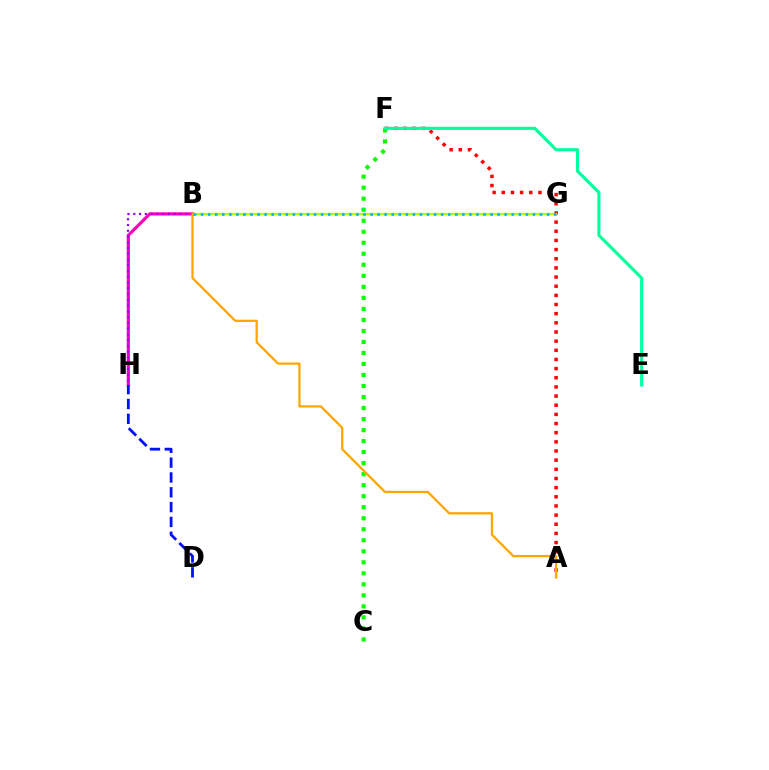{('B', 'H'): [{'color': '#ff00bd', 'line_style': 'solid', 'thickness': 2.29}, {'color': '#9b00ff', 'line_style': 'dotted', 'thickness': 1.57}], ('A', 'F'): [{'color': '#ff0000', 'line_style': 'dotted', 'thickness': 2.49}], ('D', 'H'): [{'color': '#0010ff', 'line_style': 'dashed', 'thickness': 2.01}], ('B', 'G'): [{'color': '#b3ff00', 'line_style': 'solid', 'thickness': 1.63}, {'color': '#00b5ff', 'line_style': 'dotted', 'thickness': 1.92}], ('C', 'F'): [{'color': '#08ff00', 'line_style': 'dotted', 'thickness': 2.99}], ('E', 'F'): [{'color': '#00ff9d', 'line_style': 'solid', 'thickness': 2.23}], ('A', 'B'): [{'color': '#ffa500', 'line_style': 'solid', 'thickness': 1.63}]}